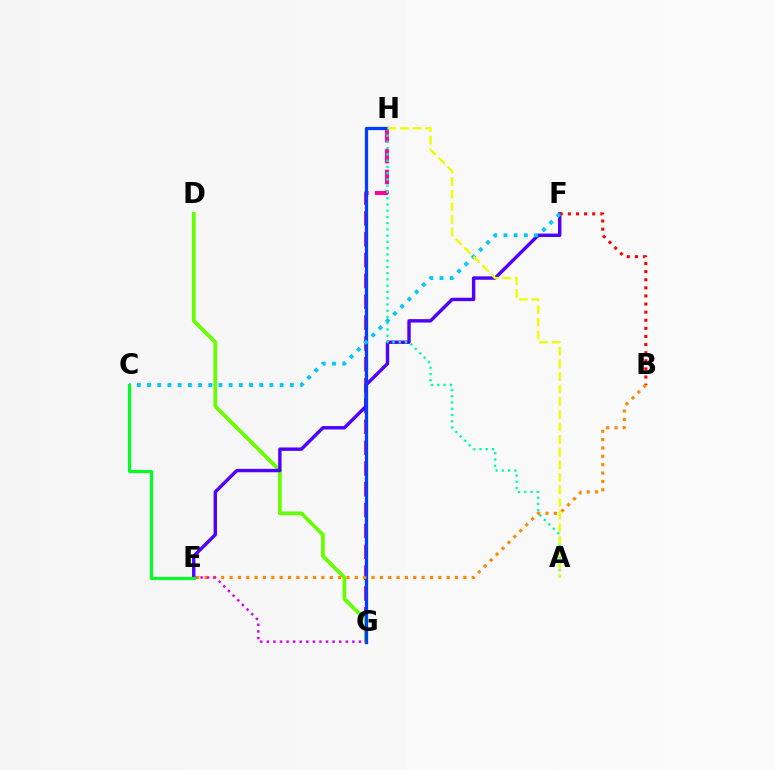{('G', 'H'): [{'color': '#ff00a0', 'line_style': 'dashed', 'thickness': 2.83}, {'color': '#003fff', 'line_style': 'solid', 'thickness': 2.35}], ('D', 'G'): [{'color': '#66ff00', 'line_style': 'solid', 'thickness': 2.67}], ('E', 'F'): [{'color': '#4f00ff', 'line_style': 'solid', 'thickness': 2.45}], ('B', 'F'): [{'color': '#ff0000', 'line_style': 'dotted', 'thickness': 2.2}], ('A', 'H'): [{'color': '#00ffaf', 'line_style': 'dotted', 'thickness': 1.7}, {'color': '#eeff00', 'line_style': 'dashed', 'thickness': 1.71}], ('C', 'F'): [{'color': '#00c7ff', 'line_style': 'dotted', 'thickness': 2.77}], ('B', 'E'): [{'color': '#ff8800', 'line_style': 'dotted', 'thickness': 2.27}], ('E', 'G'): [{'color': '#d600ff', 'line_style': 'dotted', 'thickness': 1.79}], ('C', 'E'): [{'color': '#00ff27', 'line_style': 'solid', 'thickness': 2.28}]}